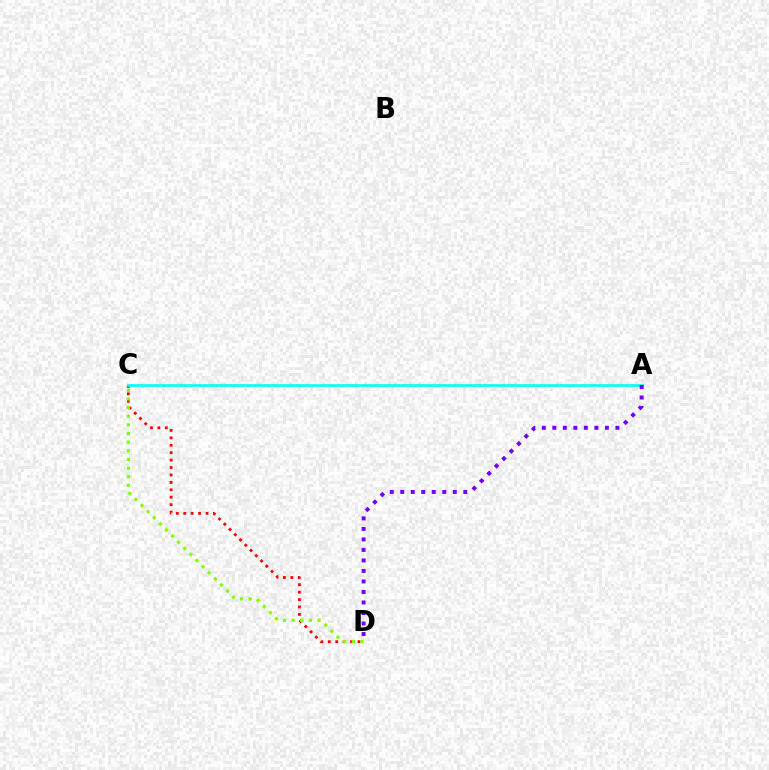{('C', 'D'): [{'color': '#ff0000', 'line_style': 'dotted', 'thickness': 2.02}, {'color': '#84ff00', 'line_style': 'dotted', 'thickness': 2.35}], ('A', 'C'): [{'color': '#00fff6', 'line_style': 'solid', 'thickness': 1.89}], ('A', 'D'): [{'color': '#7200ff', 'line_style': 'dotted', 'thickness': 2.86}]}